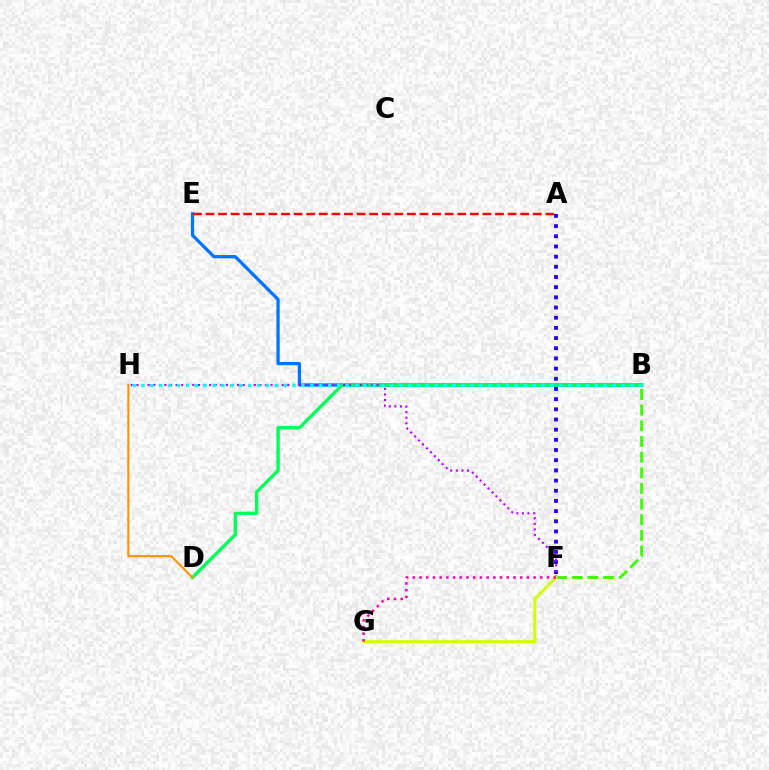{('A', 'F'): [{'color': '#2500ff', 'line_style': 'dotted', 'thickness': 2.77}], ('B', 'E'): [{'color': '#0074ff', 'line_style': 'solid', 'thickness': 2.35}], ('B', 'D'): [{'color': '#00ff5c', 'line_style': 'solid', 'thickness': 2.45}], ('F', 'H'): [{'color': '#b900ff', 'line_style': 'dotted', 'thickness': 1.52}], ('B', 'H'): [{'color': '#00fff6', 'line_style': 'dotted', 'thickness': 2.42}], ('B', 'F'): [{'color': '#3dff00', 'line_style': 'dashed', 'thickness': 2.13}], ('A', 'E'): [{'color': '#ff0000', 'line_style': 'dashed', 'thickness': 1.71}], ('F', 'G'): [{'color': '#d1ff00', 'line_style': 'solid', 'thickness': 2.15}, {'color': '#ff00ac', 'line_style': 'dotted', 'thickness': 1.82}], ('D', 'H'): [{'color': '#ff9400', 'line_style': 'solid', 'thickness': 1.52}]}